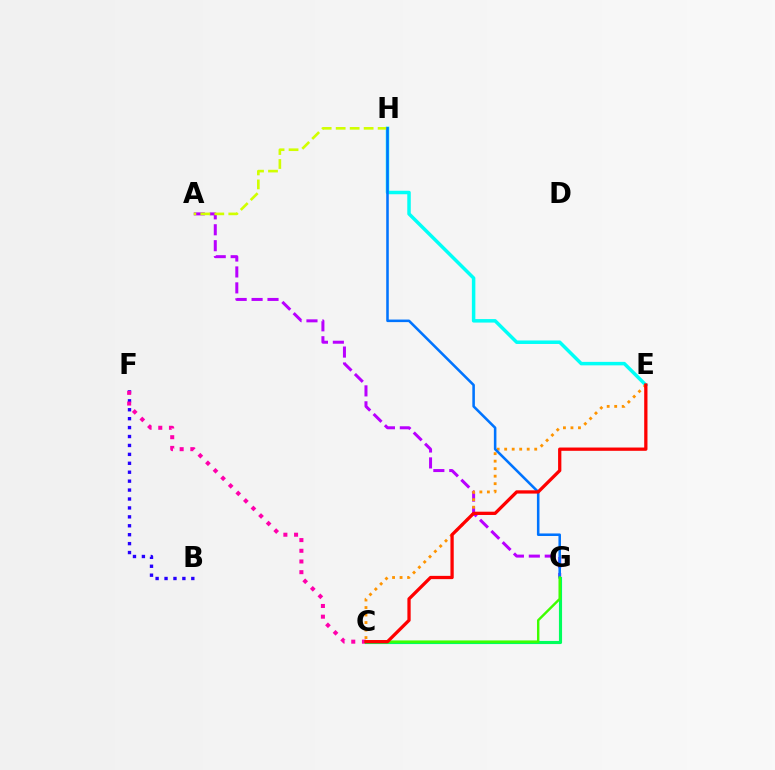{('E', 'H'): [{'color': '#00fff6', 'line_style': 'solid', 'thickness': 2.51}], ('A', 'G'): [{'color': '#b900ff', 'line_style': 'dashed', 'thickness': 2.16}], ('B', 'F'): [{'color': '#2500ff', 'line_style': 'dotted', 'thickness': 2.43}], ('A', 'H'): [{'color': '#d1ff00', 'line_style': 'dashed', 'thickness': 1.9}], ('C', 'E'): [{'color': '#ff9400', 'line_style': 'dotted', 'thickness': 2.04}, {'color': '#ff0000', 'line_style': 'solid', 'thickness': 2.36}], ('C', 'F'): [{'color': '#ff00ac', 'line_style': 'dotted', 'thickness': 2.91}], ('C', 'G'): [{'color': '#00ff5c', 'line_style': 'solid', 'thickness': 2.25}, {'color': '#3dff00', 'line_style': 'solid', 'thickness': 1.74}], ('G', 'H'): [{'color': '#0074ff', 'line_style': 'solid', 'thickness': 1.84}]}